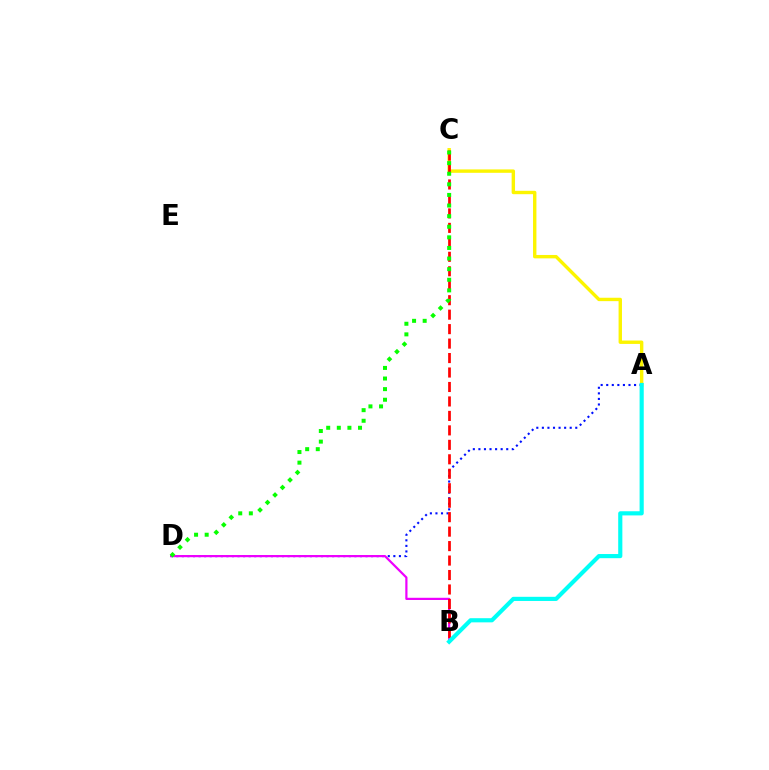{('A', 'D'): [{'color': '#0010ff', 'line_style': 'dotted', 'thickness': 1.51}], ('A', 'C'): [{'color': '#fcf500', 'line_style': 'solid', 'thickness': 2.44}], ('B', 'D'): [{'color': '#ee00ff', 'line_style': 'solid', 'thickness': 1.59}], ('B', 'C'): [{'color': '#ff0000', 'line_style': 'dashed', 'thickness': 1.97}], ('A', 'B'): [{'color': '#00fff6', 'line_style': 'solid', 'thickness': 2.99}], ('C', 'D'): [{'color': '#08ff00', 'line_style': 'dotted', 'thickness': 2.88}]}